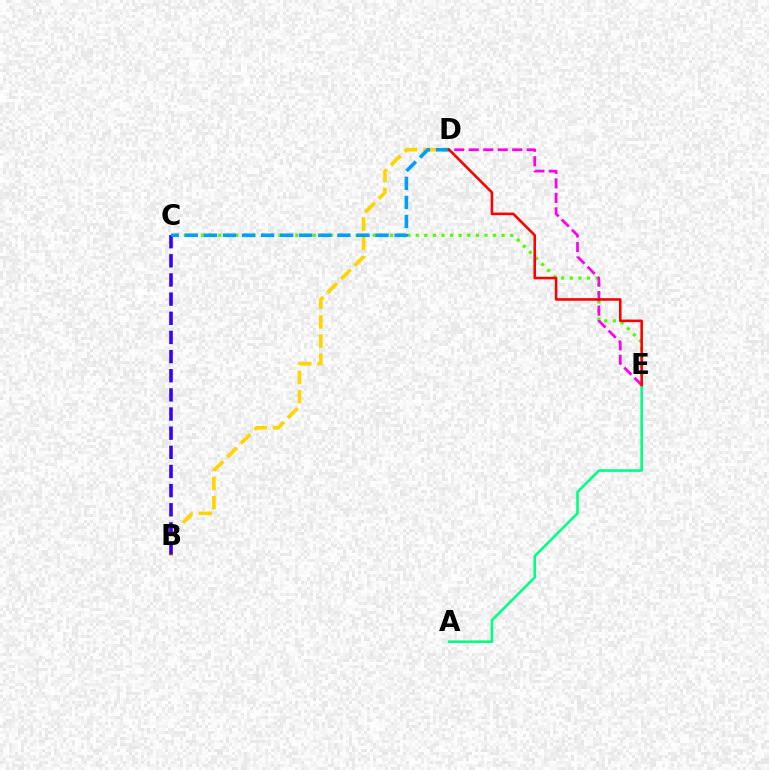{('B', 'D'): [{'color': '#ffd500', 'line_style': 'dashed', 'thickness': 2.61}], ('C', 'E'): [{'color': '#4fff00', 'line_style': 'dotted', 'thickness': 2.33}], ('B', 'C'): [{'color': '#3700ff', 'line_style': 'dashed', 'thickness': 2.6}], ('D', 'E'): [{'color': '#ff00ed', 'line_style': 'dashed', 'thickness': 1.97}, {'color': '#ff0000', 'line_style': 'solid', 'thickness': 1.85}], ('C', 'D'): [{'color': '#009eff', 'line_style': 'dashed', 'thickness': 2.59}], ('A', 'E'): [{'color': '#00ff86', 'line_style': 'solid', 'thickness': 1.86}]}